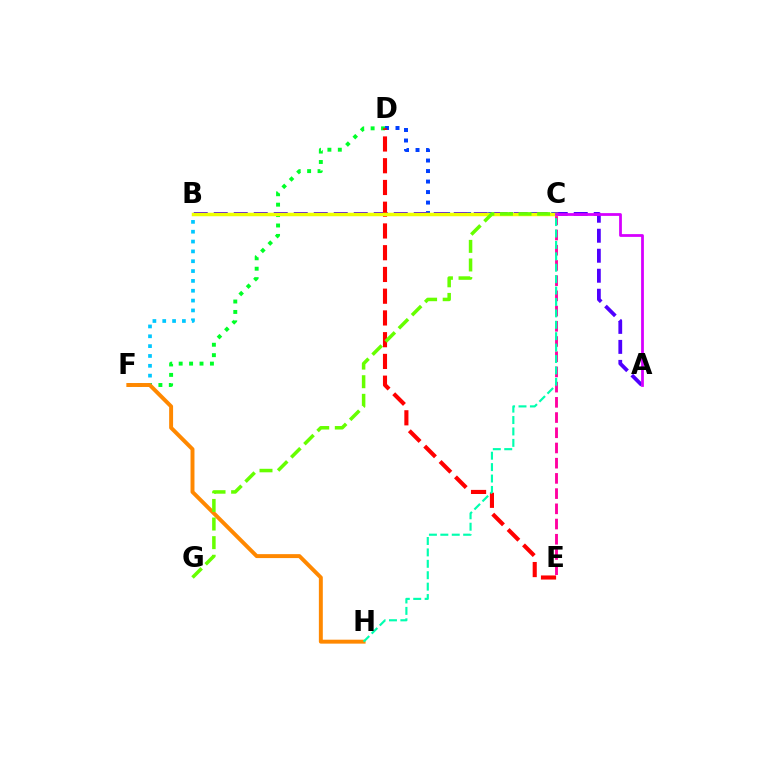{('D', 'F'): [{'color': '#00ff27', 'line_style': 'dotted', 'thickness': 2.83}], ('C', 'E'): [{'color': '#ff00a0', 'line_style': 'dashed', 'thickness': 2.07}], ('B', 'F'): [{'color': '#00c7ff', 'line_style': 'dotted', 'thickness': 2.67}], ('C', 'D'): [{'color': '#003fff', 'line_style': 'dotted', 'thickness': 2.86}], ('F', 'H'): [{'color': '#ff8800', 'line_style': 'solid', 'thickness': 2.84}], ('A', 'B'): [{'color': '#4f00ff', 'line_style': 'dashed', 'thickness': 2.72}], ('D', 'E'): [{'color': '#ff0000', 'line_style': 'dashed', 'thickness': 2.95}], ('B', 'C'): [{'color': '#eeff00', 'line_style': 'solid', 'thickness': 2.51}], ('C', 'H'): [{'color': '#00ffaf', 'line_style': 'dashed', 'thickness': 1.55}], ('C', 'G'): [{'color': '#66ff00', 'line_style': 'dashed', 'thickness': 2.53}], ('A', 'C'): [{'color': '#d600ff', 'line_style': 'solid', 'thickness': 2.0}]}